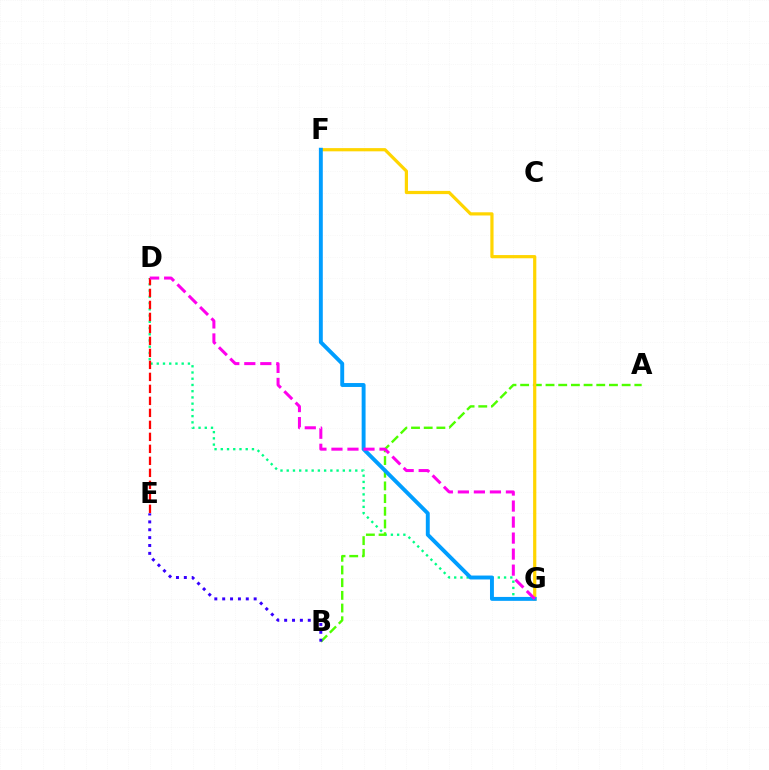{('D', 'G'): [{'color': '#00ff86', 'line_style': 'dotted', 'thickness': 1.69}, {'color': '#ff00ed', 'line_style': 'dashed', 'thickness': 2.18}], ('A', 'B'): [{'color': '#4fff00', 'line_style': 'dashed', 'thickness': 1.72}], ('B', 'E'): [{'color': '#3700ff', 'line_style': 'dotted', 'thickness': 2.14}], ('F', 'G'): [{'color': '#ffd500', 'line_style': 'solid', 'thickness': 2.31}, {'color': '#009eff', 'line_style': 'solid', 'thickness': 2.82}], ('D', 'E'): [{'color': '#ff0000', 'line_style': 'dashed', 'thickness': 1.63}]}